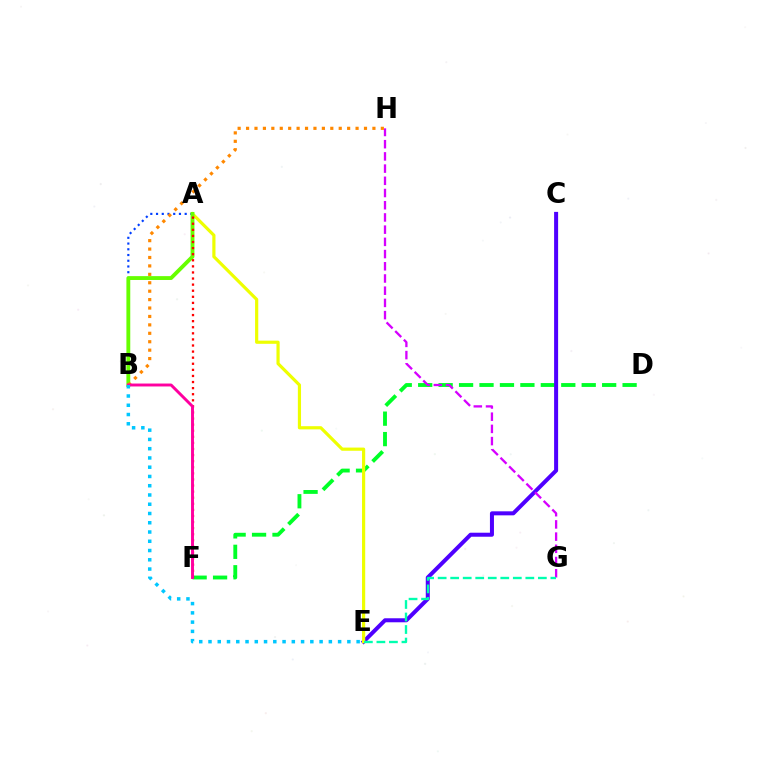{('D', 'F'): [{'color': '#00ff27', 'line_style': 'dashed', 'thickness': 2.78}], ('C', 'E'): [{'color': '#4f00ff', 'line_style': 'solid', 'thickness': 2.89}], ('A', 'E'): [{'color': '#eeff00', 'line_style': 'solid', 'thickness': 2.29}], ('A', 'B'): [{'color': '#003fff', 'line_style': 'dotted', 'thickness': 1.56}, {'color': '#66ff00', 'line_style': 'solid', 'thickness': 2.77}], ('A', 'F'): [{'color': '#ff0000', 'line_style': 'dotted', 'thickness': 1.65}], ('G', 'H'): [{'color': '#d600ff', 'line_style': 'dashed', 'thickness': 1.66}], ('B', 'H'): [{'color': '#ff8800', 'line_style': 'dotted', 'thickness': 2.29}], ('B', 'F'): [{'color': '#ff00a0', 'line_style': 'solid', 'thickness': 2.11}], ('B', 'E'): [{'color': '#00c7ff', 'line_style': 'dotted', 'thickness': 2.52}], ('E', 'G'): [{'color': '#00ffaf', 'line_style': 'dashed', 'thickness': 1.7}]}